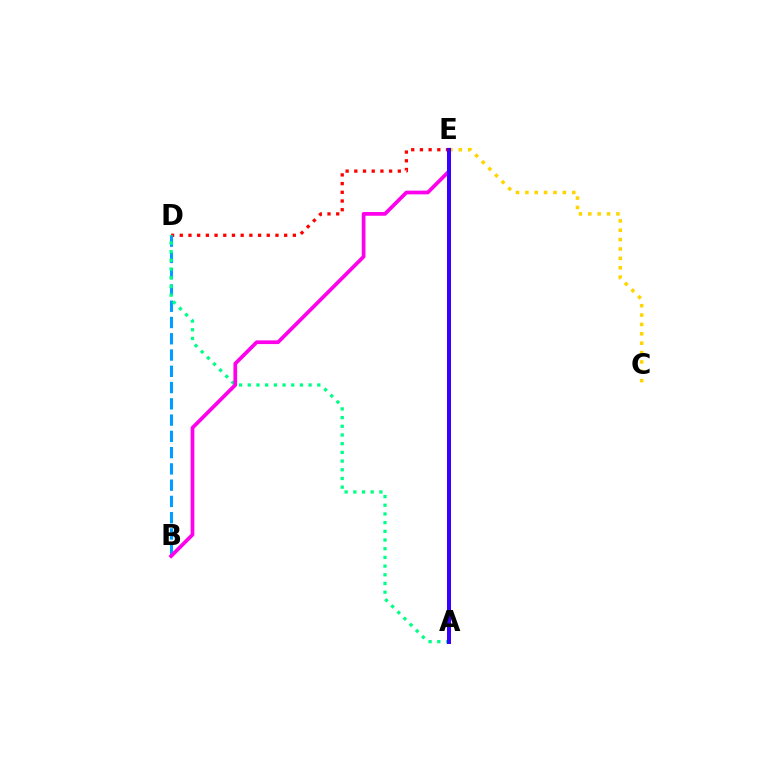{('C', 'E'): [{'color': '#ffd500', 'line_style': 'dotted', 'thickness': 2.55}], ('D', 'E'): [{'color': '#ff0000', 'line_style': 'dotted', 'thickness': 2.36}], ('B', 'D'): [{'color': '#009eff', 'line_style': 'dashed', 'thickness': 2.21}], ('A', 'D'): [{'color': '#00ff86', 'line_style': 'dotted', 'thickness': 2.36}], ('A', 'E'): [{'color': '#4fff00', 'line_style': 'solid', 'thickness': 1.53}, {'color': '#3700ff', 'line_style': 'solid', 'thickness': 2.89}], ('B', 'E'): [{'color': '#ff00ed', 'line_style': 'solid', 'thickness': 2.67}]}